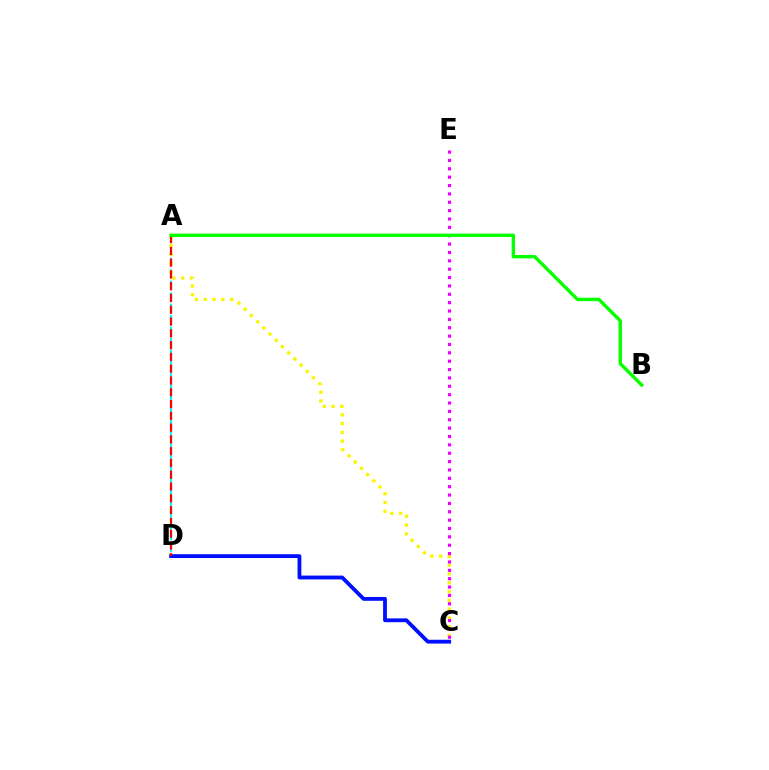{('A', 'D'): [{'color': '#00fff6', 'line_style': 'dashed', 'thickness': 1.55}, {'color': '#ff0000', 'line_style': 'dashed', 'thickness': 1.6}], ('A', 'C'): [{'color': '#fcf500', 'line_style': 'dotted', 'thickness': 2.39}], ('C', 'E'): [{'color': '#ee00ff', 'line_style': 'dotted', 'thickness': 2.27}], ('C', 'D'): [{'color': '#0010ff', 'line_style': 'solid', 'thickness': 2.75}], ('A', 'B'): [{'color': '#08ff00', 'line_style': 'solid', 'thickness': 2.44}]}